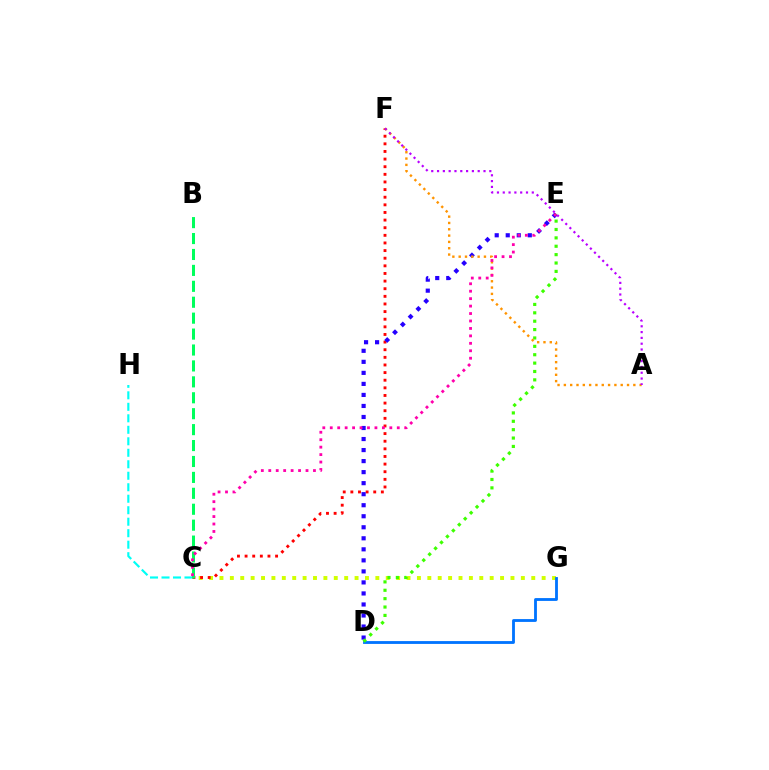{('C', 'H'): [{'color': '#00fff6', 'line_style': 'dashed', 'thickness': 1.56}], ('C', 'G'): [{'color': '#d1ff00', 'line_style': 'dotted', 'thickness': 2.82}], ('C', 'F'): [{'color': '#ff0000', 'line_style': 'dotted', 'thickness': 2.07}], ('D', 'E'): [{'color': '#2500ff', 'line_style': 'dotted', 'thickness': 3.0}, {'color': '#3dff00', 'line_style': 'dotted', 'thickness': 2.28}], ('D', 'G'): [{'color': '#0074ff', 'line_style': 'solid', 'thickness': 2.04}], ('B', 'C'): [{'color': '#00ff5c', 'line_style': 'dashed', 'thickness': 2.16}], ('A', 'F'): [{'color': '#ff9400', 'line_style': 'dotted', 'thickness': 1.72}, {'color': '#b900ff', 'line_style': 'dotted', 'thickness': 1.58}], ('C', 'E'): [{'color': '#ff00ac', 'line_style': 'dotted', 'thickness': 2.02}]}